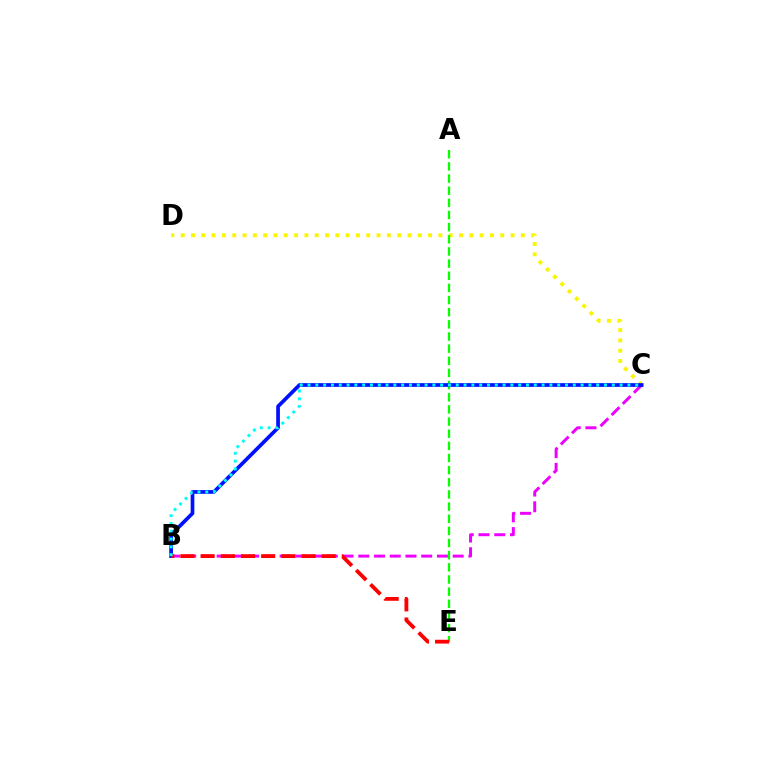{('C', 'D'): [{'color': '#fcf500', 'line_style': 'dotted', 'thickness': 2.8}], ('B', 'C'): [{'color': '#ee00ff', 'line_style': 'dashed', 'thickness': 2.14}, {'color': '#0010ff', 'line_style': 'solid', 'thickness': 2.67}, {'color': '#00fff6', 'line_style': 'dotted', 'thickness': 2.12}], ('A', 'E'): [{'color': '#08ff00', 'line_style': 'dashed', 'thickness': 1.65}], ('B', 'E'): [{'color': '#ff0000', 'line_style': 'dashed', 'thickness': 2.74}]}